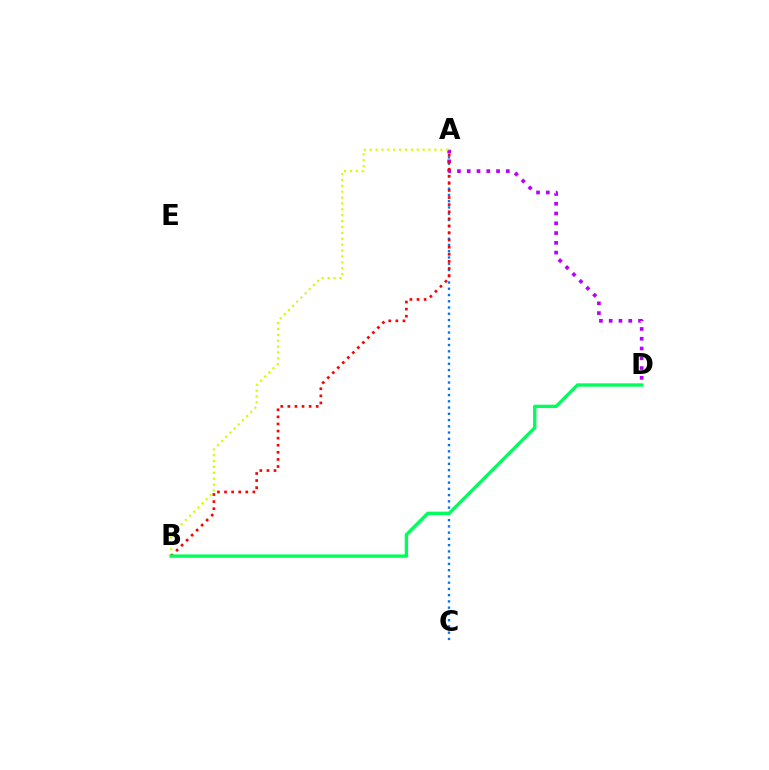{('A', 'C'): [{'color': '#0074ff', 'line_style': 'dotted', 'thickness': 1.7}], ('A', 'D'): [{'color': '#b900ff', 'line_style': 'dotted', 'thickness': 2.66}], ('A', 'B'): [{'color': '#d1ff00', 'line_style': 'dotted', 'thickness': 1.6}, {'color': '#ff0000', 'line_style': 'dotted', 'thickness': 1.93}], ('B', 'D'): [{'color': '#00ff5c', 'line_style': 'solid', 'thickness': 2.43}]}